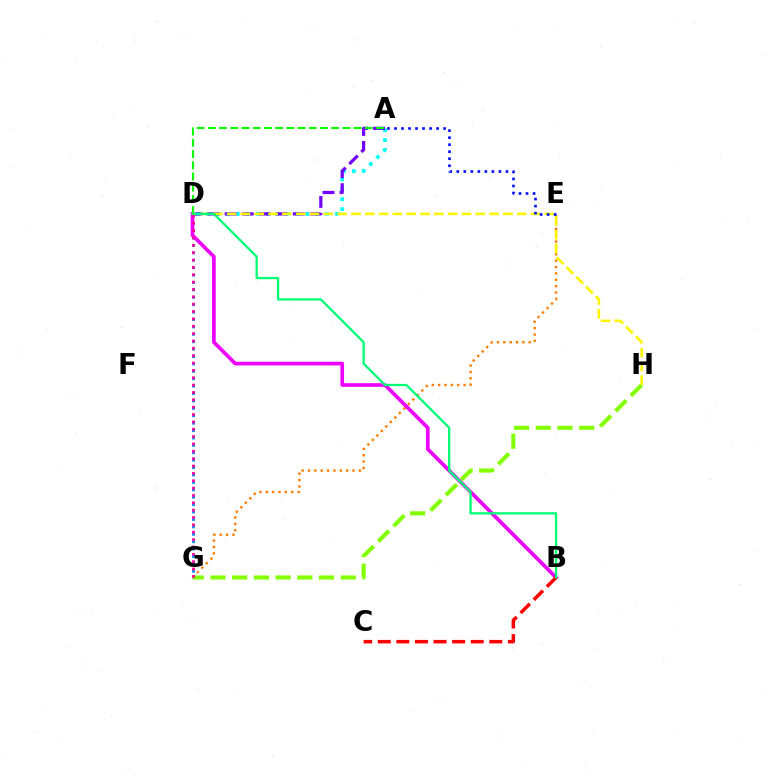{('A', 'D'): [{'color': '#00fff6', 'line_style': 'dotted', 'thickness': 2.7}, {'color': '#7200ff', 'line_style': 'dashed', 'thickness': 2.31}, {'color': '#08ff00', 'line_style': 'dashed', 'thickness': 1.52}], ('D', 'G'): [{'color': '#008cff', 'line_style': 'dotted', 'thickness': 2.01}, {'color': '#ff0094', 'line_style': 'dotted', 'thickness': 2.0}], ('B', 'D'): [{'color': '#ee00ff', 'line_style': 'solid', 'thickness': 2.64}, {'color': '#00ff74', 'line_style': 'solid', 'thickness': 1.64}], ('E', 'G'): [{'color': '#ff7c00', 'line_style': 'dotted', 'thickness': 1.73}], ('G', 'H'): [{'color': '#84ff00', 'line_style': 'dashed', 'thickness': 2.95}], ('D', 'H'): [{'color': '#fcf500', 'line_style': 'dashed', 'thickness': 1.88}], ('A', 'E'): [{'color': '#0010ff', 'line_style': 'dotted', 'thickness': 1.91}], ('B', 'C'): [{'color': '#ff0000', 'line_style': 'dashed', 'thickness': 2.53}]}